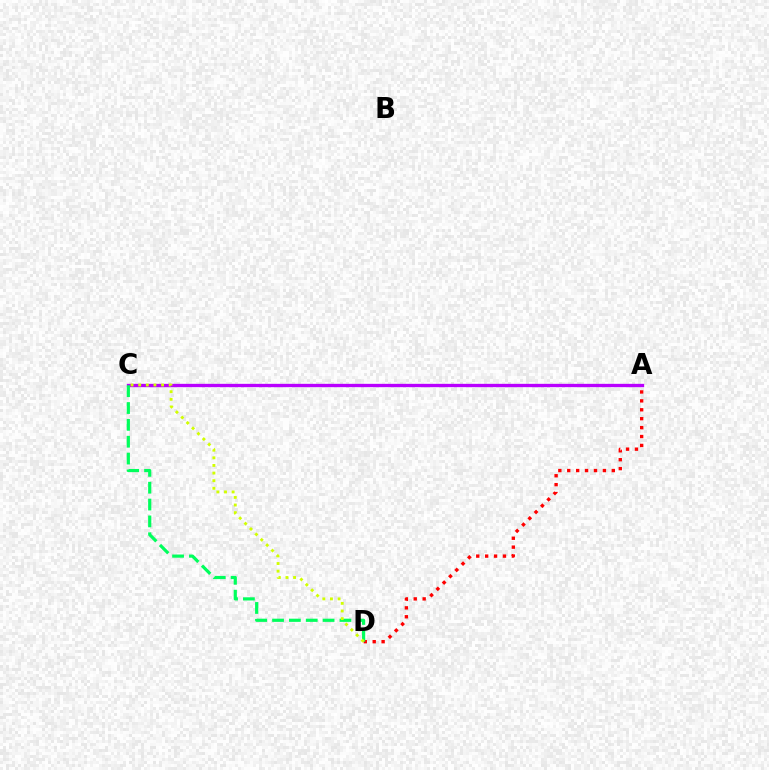{('A', 'C'): [{'color': '#0074ff', 'line_style': 'solid', 'thickness': 1.81}, {'color': '#b900ff', 'line_style': 'solid', 'thickness': 2.39}], ('A', 'D'): [{'color': '#ff0000', 'line_style': 'dotted', 'thickness': 2.42}], ('C', 'D'): [{'color': '#00ff5c', 'line_style': 'dashed', 'thickness': 2.29}, {'color': '#d1ff00', 'line_style': 'dotted', 'thickness': 2.07}]}